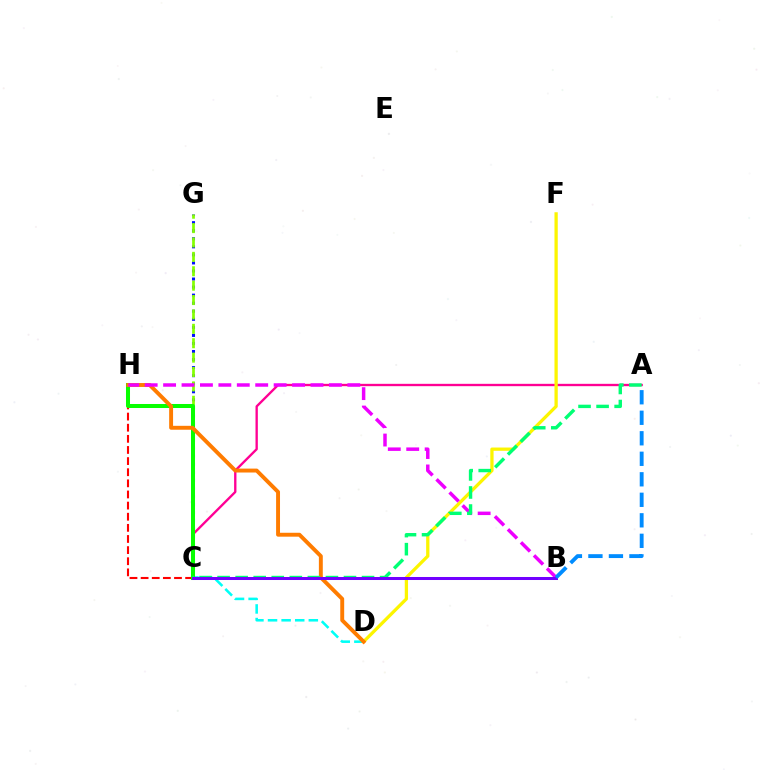{('A', 'C'): [{'color': '#ff0094', 'line_style': 'solid', 'thickness': 1.69}, {'color': '#00ff74', 'line_style': 'dashed', 'thickness': 2.45}], ('C', 'G'): [{'color': '#0010ff', 'line_style': 'dotted', 'thickness': 2.19}, {'color': '#84ff00', 'line_style': 'dashed', 'thickness': 1.96}], ('C', 'D'): [{'color': '#00fff6', 'line_style': 'dashed', 'thickness': 1.85}], ('C', 'H'): [{'color': '#ff0000', 'line_style': 'dashed', 'thickness': 1.51}, {'color': '#08ff00', 'line_style': 'solid', 'thickness': 2.89}], ('D', 'F'): [{'color': '#fcf500', 'line_style': 'solid', 'thickness': 2.35}], ('D', 'H'): [{'color': '#ff7c00', 'line_style': 'solid', 'thickness': 2.82}], ('B', 'H'): [{'color': '#ee00ff', 'line_style': 'dashed', 'thickness': 2.5}], ('B', 'C'): [{'color': '#7200ff', 'line_style': 'solid', 'thickness': 2.17}], ('A', 'B'): [{'color': '#008cff', 'line_style': 'dashed', 'thickness': 2.79}]}